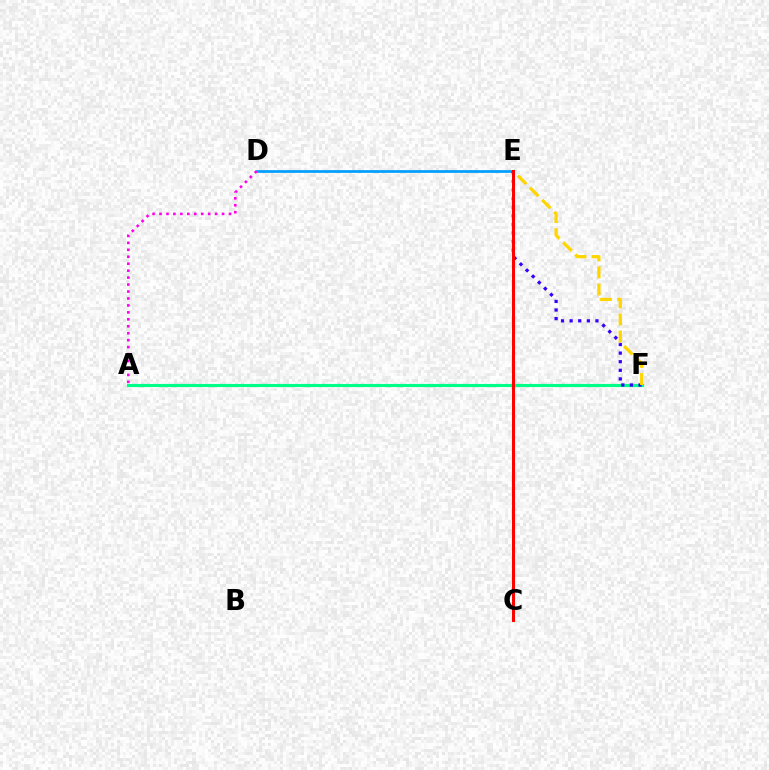{('A', 'F'): [{'color': '#00ff86', 'line_style': 'solid', 'thickness': 2.25}], ('C', 'E'): [{'color': '#4fff00', 'line_style': 'solid', 'thickness': 2.23}, {'color': '#ff0000', 'line_style': 'solid', 'thickness': 2.14}], ('D', 'E'): [{'color': '#009eff', 'line_style': 'solid', 'thickness': 1.96}], ('A', 'D'): [{'color': '#ff00ed', 'line_style': 'dotted', 'thickness': 1.89}], ('E', 'F'): [{'color': '#3700ff', 'line_style': 'dotted', 'thickness': 2.34}, {'color': '#ffd500', 'line_style': 'dashed', 'thickness': 2.32}]}